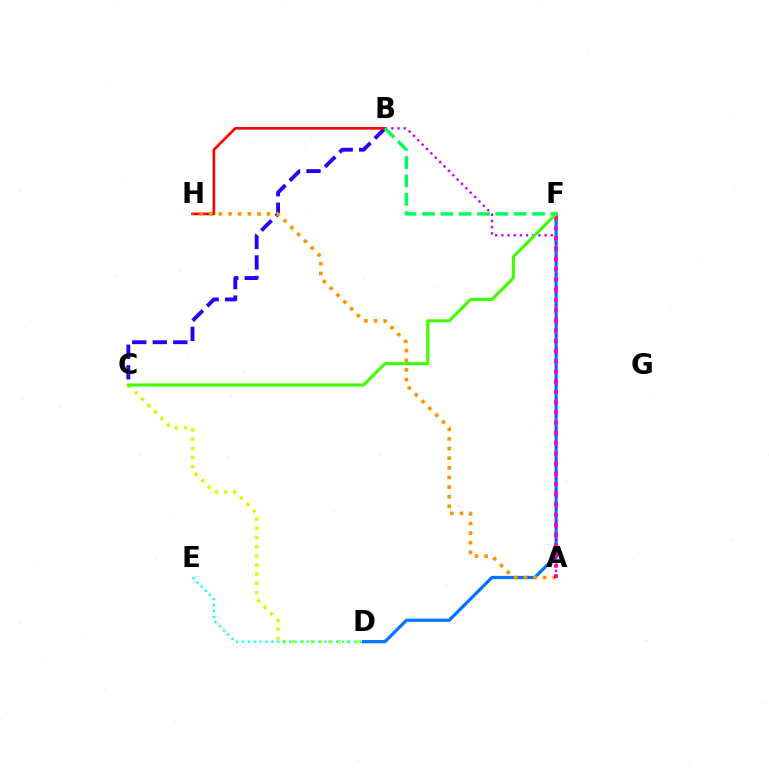{('B', 'C'): [{'color': '#2500ff', 'line_style': 'dashed', 'thickness': 2.79}], ('B', 'H'): [{'color': '#ff0000', 'line_style': 'solid', 'thickness': 1.9}], ('C', 'D'): [{'color': '#d1ff00', 'line_style': 'dotted', 'thickness': 2.49}], ('D', 'E'): [{'color': '#00fff6', 'line_style': 'dotted', 'thickness': 1.6}], ('D', 'F'): [{'color': '#0074ff', 'line_style': 'solid', 'thickness': 2.32}], ('A', 'H'): [{'color': '#ff9400', 'line_style': 'dotted', 'thickness': 2.62}], ('A', 'B'): [{'color': '#b900ff', 'line_style': 'dotted', 'thickness': 1.68}], ('B', 'F'): [{'color': '#00ff5c', 'line_style': 'dashed', 'thickness': 2.49}], ('A', 'F'): [{'color': '#ff00ac', 'line_style': 'dotted', 'thickness': 2.78}], ('C', 'F'): [{'color': '#3dff00', 'line_style': 'solid', 'thickness': 2.22}]}